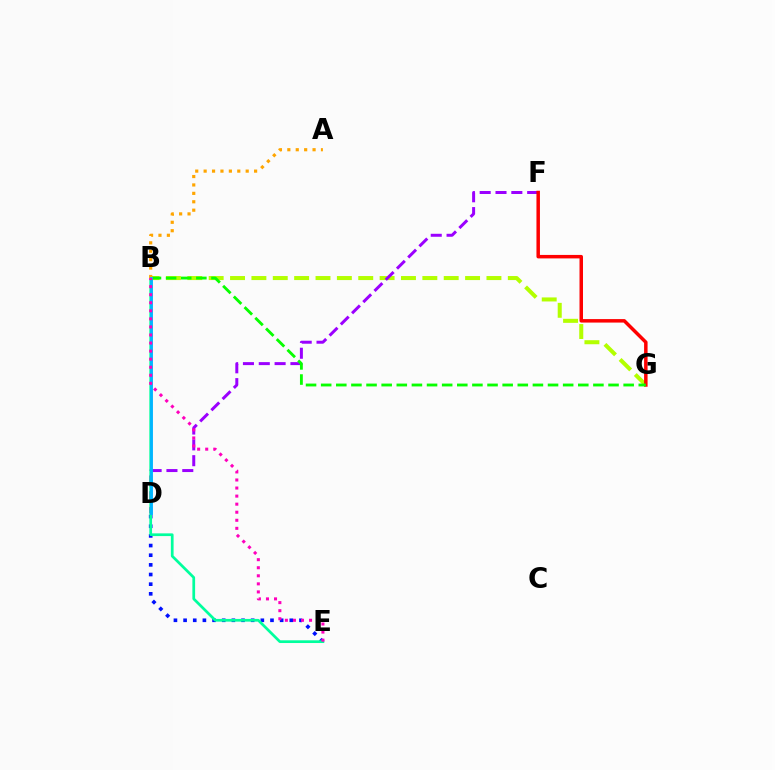{('D', 'E'): [{'color': '#0010ff', 'line_style': 'dotted', 'thickness': 2.62}], ('B', 'G'): [{'color': '#b3ff00', 'line_style': 'dashed', 'thickness': 2.9}, {'color': '#08ff00', 'line_style': 'dashed', 'thickness': 2.05}], ('D', 'F'): [{'color': '#9b00ff', 'line_style': 'dashed', 'thickness': 2.15}], ('F', 'G'): [{'color': '#ff0000', 'line_style': 'solid', 'thickness': 2.51}], ('B', 'E'): [{'color': '#00ff9d', 'line_style': 'solid', 'thickness': 1.96}, {'color': '#ff00bd', 'line_style': 'dotted', 'thickness': 2.19}], ('A', 'B'): [{'color': '#ffa500', 'line_style': 'dotted', 'thickness': 2.29}], ('B', 'D'): [{'color': '#00b5ff', 'line_style': 'solid', 'thickness': 2.07}]}